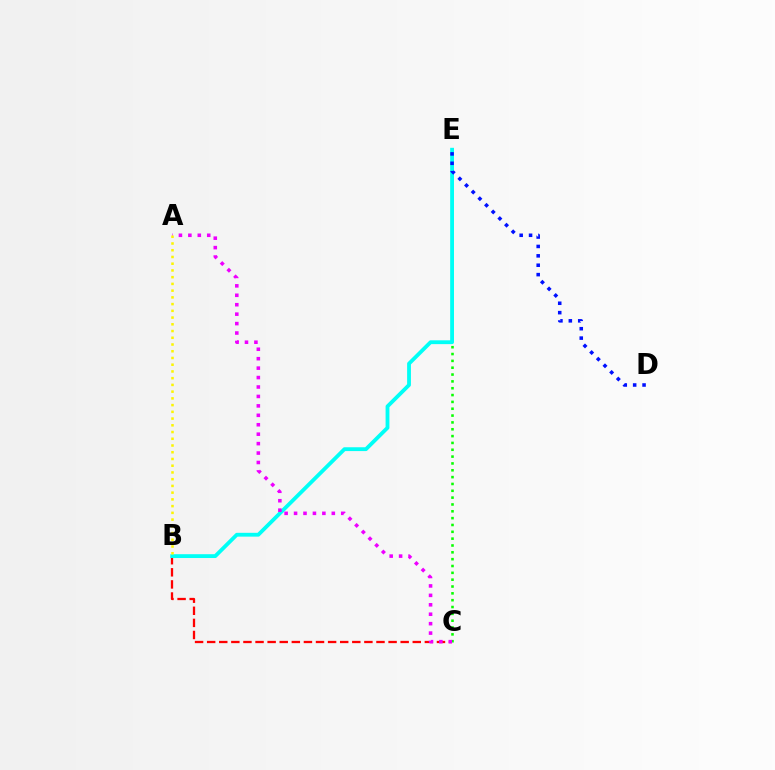{('B', 'C'): [{'color': '#ff0000', 'line_style': 'dashed', 'thickness': 1.64}], ('C', 'E'): [{'color': '#08ff00', 'line_style': 'dotted', 'thickness': 1.86}], ('B', 'E'): [{'color': '#00fff6', 'line_style': 'solid', 'thickness': 2.75}], ('A', 'C'): [{'color': '#ee00ff', 'line_style': 'dotted', 'thickness': 2.56}], ('A', 'B'): [{'color': '#fcf500', 'line_style': 'dotted', 'thickness': 1.83}], ('D', 'E'): [{'color': '#0010ff', 'line_style': 'dotted', 'thickness': 2.55}]}